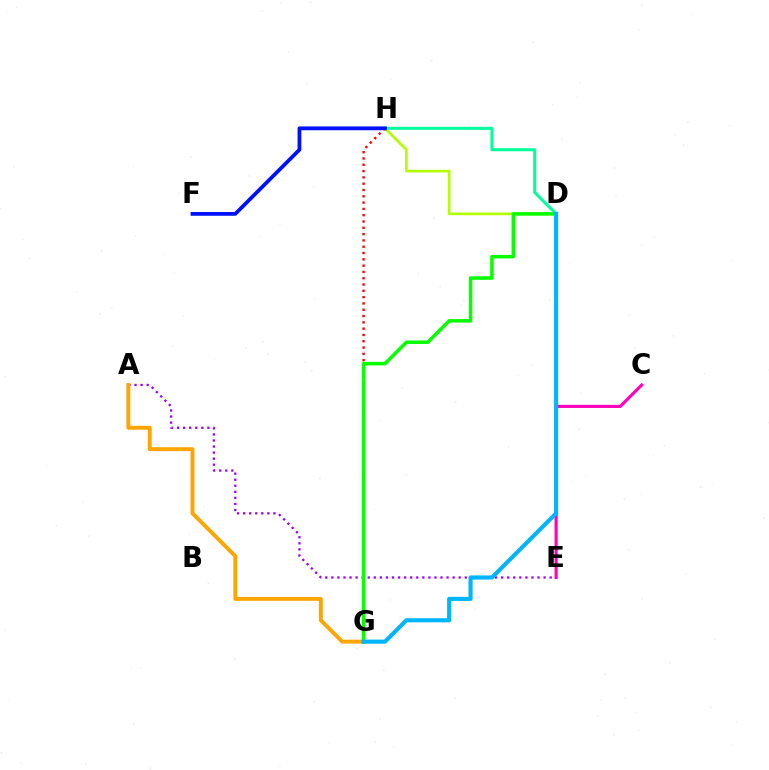{('A', 'E'): [{'color': '#9b00ff', 'line_style': 'dotted', 'thickness': 1.65}], ('C', 'E'): [{'color': '#ff00bd', 'line_style': 'solid', 'thickness': 2.26}], ('A', 'G'): [{'color': '#ffa500', 'line_style': 'solid', 'thickness': 2.82}], ('D', 'H'): [{'color': '#00ff9d', 'line_style': 'solid', 'thickness': 2.19}, {'color': '#b3ff00', 'line_style': 'solid', 'thickness': 1.9}], ('G', 'H'): [{'color': '#ff0000', 'line_style': 'dotted', 'thickness': 1.71}], ('F', 'H'): [{'color': '#0010ff', 'line_style': 'solid', 'thickness': 2.72}], ('D', 'G'): [{'color': '#08ff00', 'line_style': 'solid', 'thickness': 2.54}, {'color': '#00b5ff', 'line_style': 'solid', 'thickness': 2.96}]}